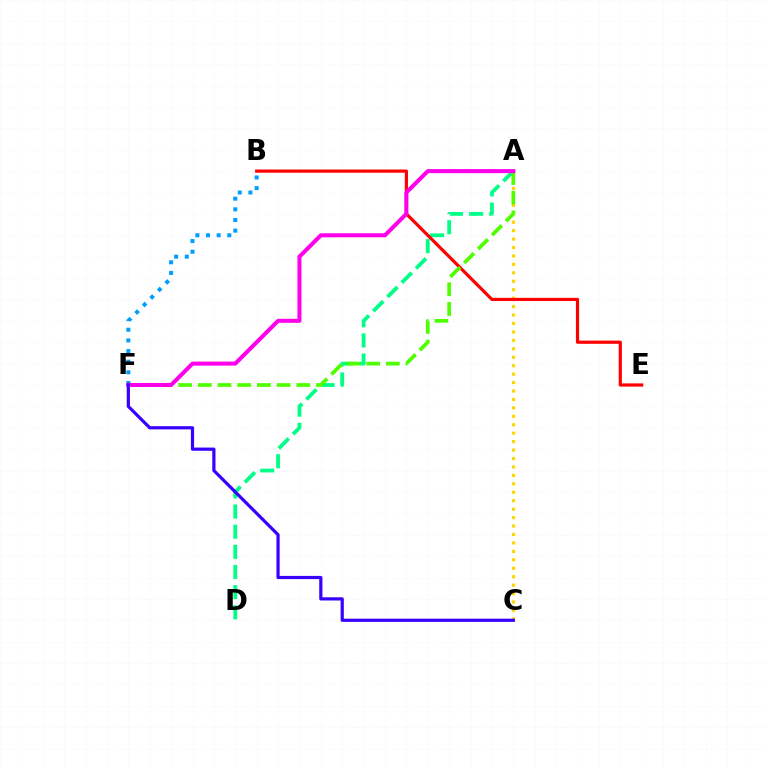{('B', 'F'): [{'color': '#009eff', 'line_style': 'dotted', 'thickness': 2.89}], ('A', 'D'): [{'color': '#00ff86', 'line_style': 'dashed', 'thickness': 2.74}], ('A', 'C'): [{'color': '#ffd500', 'line_style': 'dotted', 'thickness': 2.29}], ('B', 'E'): [{'color': '#ff0000', 'line_style': 'solid', 'thickness': 2.3}], ('A', 'F'): [{'color': '#4fff00', 'line_style': 'dashed', 'thickness': 2.67}, {'color': '#ff00ed', 'line_style': 'solid', 'thickness': 2.9}], ('C', 'F'): [{'color': '#3700ff', 'line_style': 'solid', 'thickness': 2.3}]}